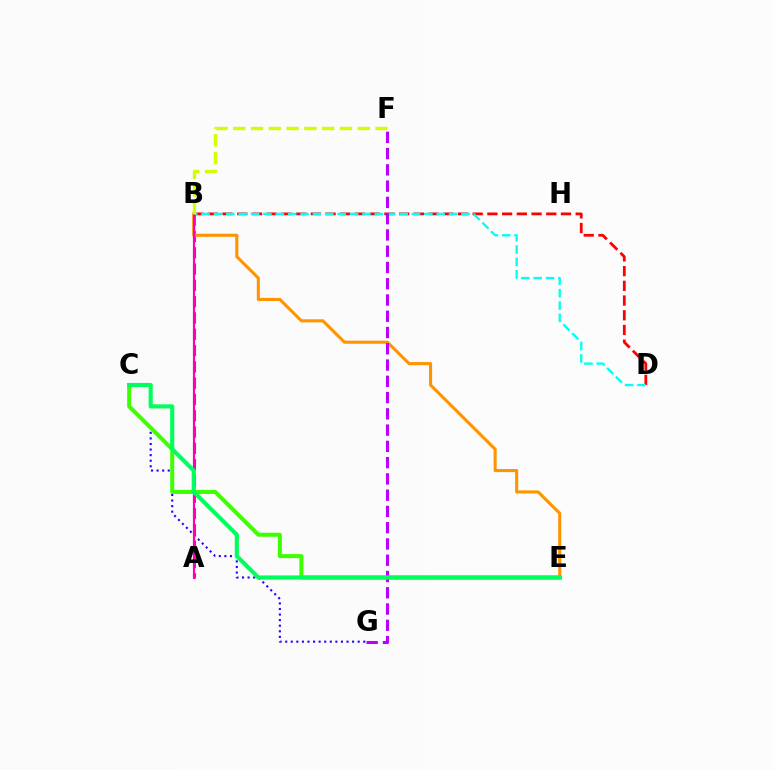{('B', 'D'): [{'color': '#ff0000', 'line_style': 'dashed', 'thickness': 2.0}, {'color': '#00fff6', 'line_style': 'dashed', 'thickness': 1.68}], ('C', 'G'): [{'color': '#2500ff', 'line_style': 'dotted', 'thickness': 1.51}], ('A', 'B'): [{'color': '#0074ff', 'line_style': 'dashed', 'thickness': 2.21}, {'color': '#ff00ac', 'line_style': 'solid', 'thickness': 1.55}], ('B', 'E'): [{'color': '#ff9400', 'line_style': 'solid', 'thickness': 2.22}], ('C', 'E'): [{'color': '#3dff00', 'line_style': 'solid', 'thickness': 2.89}, {'color': '#00ff5c', 'line_style': 'solid', 'thickness': 2.97}], ('F', 'G'): [{'color': '#b900ff', 'line_style': 'dashed', 'thickness': 2.21}], ('B', 'F'): [{'color': '#d1ff00', 'line_style': 'dashed', 'thickness': 2.42}]}